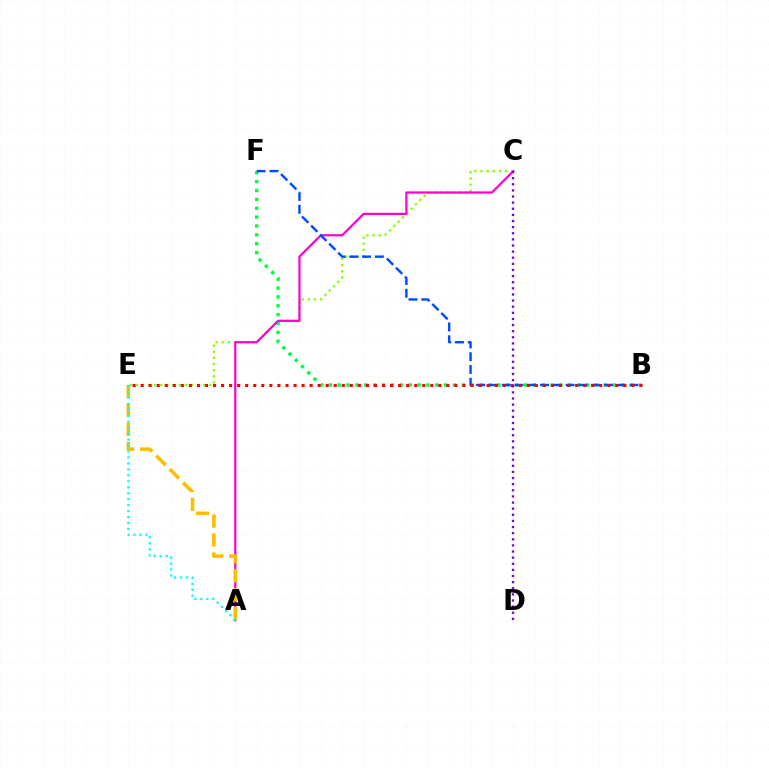{('B', 'F'): [{'color': '#00ff39', 'line_style': 'dotted', 'thickness': 2.41}, {'color': '#004bff', 'line_style': 'dashed', 'thickness': 1.74}], ('C', 'E'): [{'color': '#84ff00', 'line_style': 'dotted', 'thickness': 1.66}], ('A', 'C'): [{'color': '#ff00cf', 'line_style': 'solid', 'thickness': 1.59}], ('A', 'E'): [{'color': '#ffbd00', 'line_style': 'dashed', 'thickness': 2.58}, {'color': '#00fff6', 'line_style': 'dotted', 'thickness': 1.62}], ('B', 'E'): [{'color': '#ff0000', 'line_style': 'dotted', 'thickness': 2.19}], ('C', 'D'): [{'color': '#7200ff', 'line_style': 'dotted', 'thickness': 1.66}]}